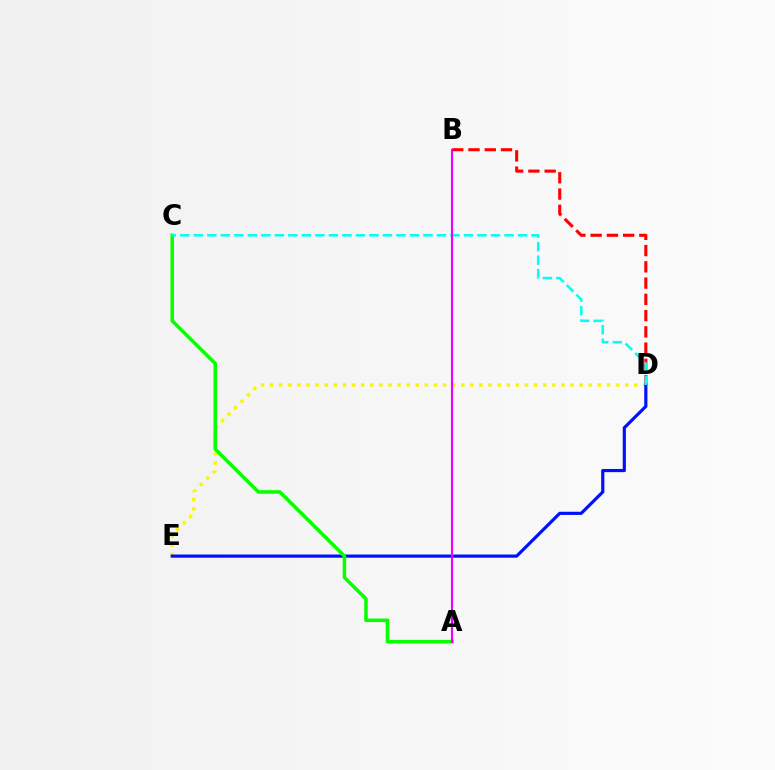{('B', 'D'): [{'color': '#ff0000', 'line_style': 'dashed', 'thickness': 2.21}], ('D', 'E'): [{'color': '#fcf500', 'line_style': 'dotted', 'thickness': 2.47}, {'color': '#0010ff', 'line_style': 'solid', 'thickness': 2.28}], ('A', 'C'): [{'color': '#08ff00', 'line_style': 'solid', 'thickness': 2.55}], ('C', 'D'): [{'color': '#00fff6', 'line_style': 'dashed', 'thickness': 1.84}], ('A', 'B'): [{'color': '#ee00ff', 'line_style': 'solid', 'thickness': 1.53}]}